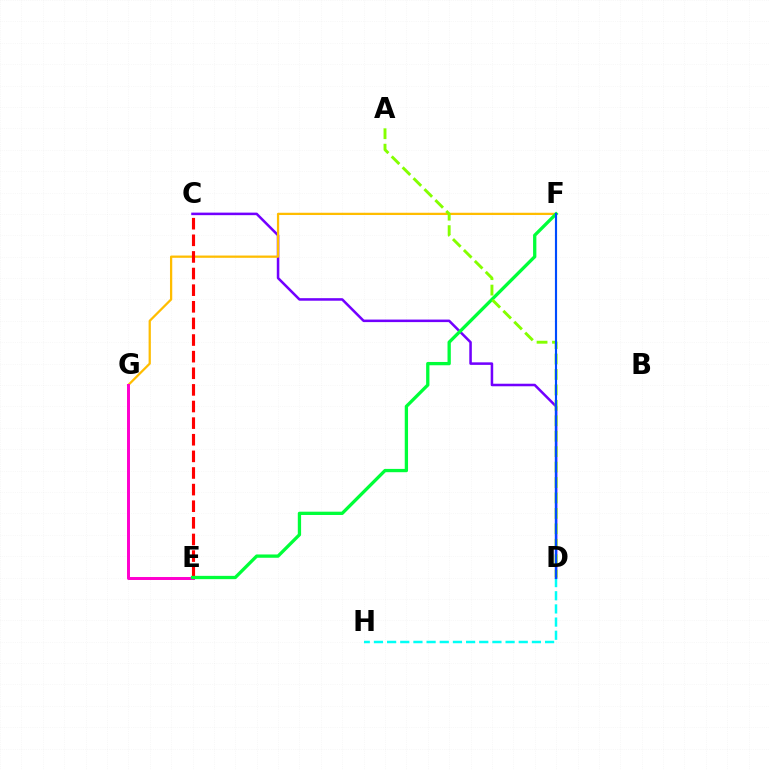{('C', 'D'): [{'color': '#7200ff', 'line_style': 'solid', 'thickness': 1.83}], ('F', 'G'): [{'color': '#ffbd00', 'line_style': 'solid', 'thickness': 1.63}], ('D', 'H'): [{'color': '#00fff6', 'line_style': 'dashed', 'thickness': 1.79}], ('E', 'G'): [{'color': '#ff00cf', 'line_style': 'solid', 'thickness': 2.14}], ('C', 'E'): [{'color': '#ff0000', 'line_style': 'dashed', 'thickness': 2.26}], ('E', 'F'): [{'color': '#00ff39', 'line_style': 'solid', 'thickness': 2.37}], ('A', 'D'): [{'color': '#84ff00', 'line_style': 'dashed', 'thickness': 2.1}], ('D', 'F'): [{'color': '#004bff', 'line_style': 'solid', 'thickness': 1.55}]}